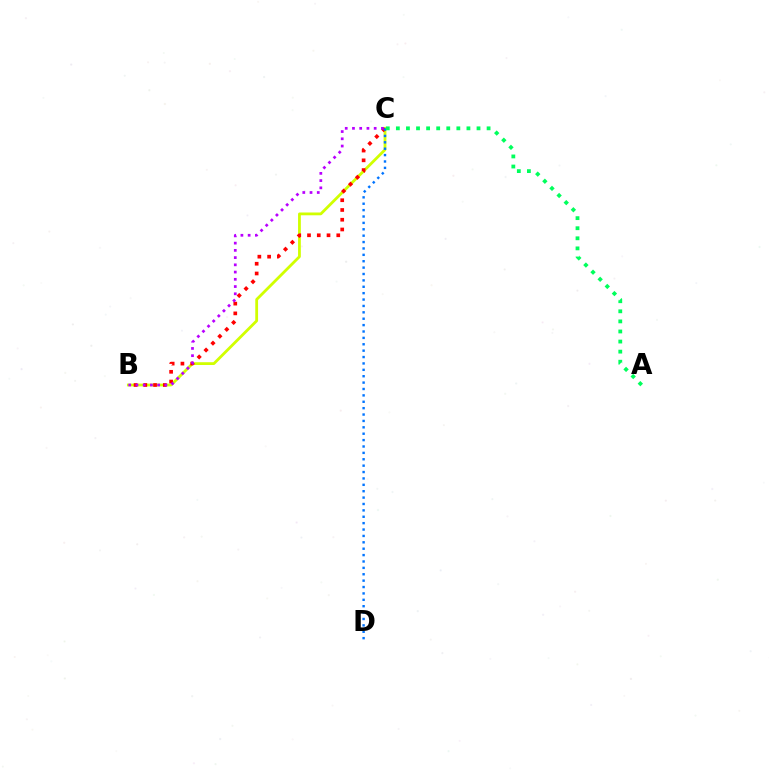{('B', 'C'): [{'color': '#d1ff00', 'line_style': 'solid', 'thickness': 2.01}, {'color': '#ff0000', 'line_style': 'dotted', 'thickness': 2.65}, {'color': '#b900ff', 'line_style': 'dotted', 'thickness': 1.97}], ('C', 'D'): [{'color': '#0074ff', 'line_style': 'dotted', 'thickness': 1.74}], ('A', 'C'): [{'color': '#00ff5c', 'line_style': 'dotted', 'thickness': 2.74}]}